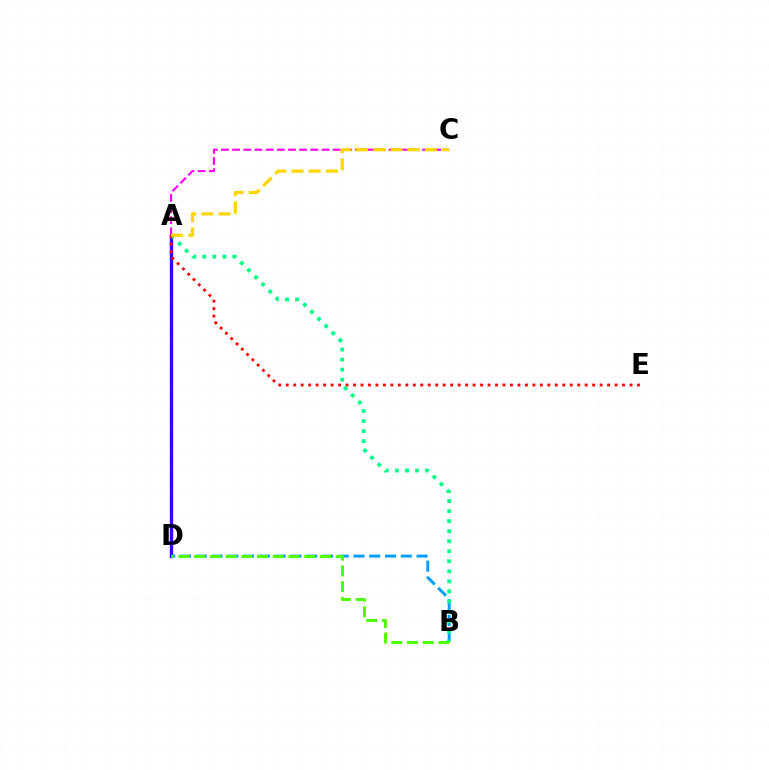{('A', 'D'): [{'color': '#3700ff', 'line_style': 'solid', 'thickness': 2.41}], ('B', 'D'): [{'color': '#009eff', 'line_style': 'dashed', 'thickness': 2.14}, {'color': '#4fff00', 'line_style': 'dashed', 'thickness': 2.14}], ('A', 'B'): [{'color': '#00ff86', 'line_style': 'dotted', 'thickness': 2.73}], ('A', 'E'): [{'color': '#ff0000', 'line_style': 'dotted', 'thickness': 2.03}], ('A', 'C'): [{'color': '#ff00ed', 'line_style': 'dashed', 'thickness': 1.52}, {'color': '#ffd500', 'line_style': 'dashed', 'thickness': 2.34}]}